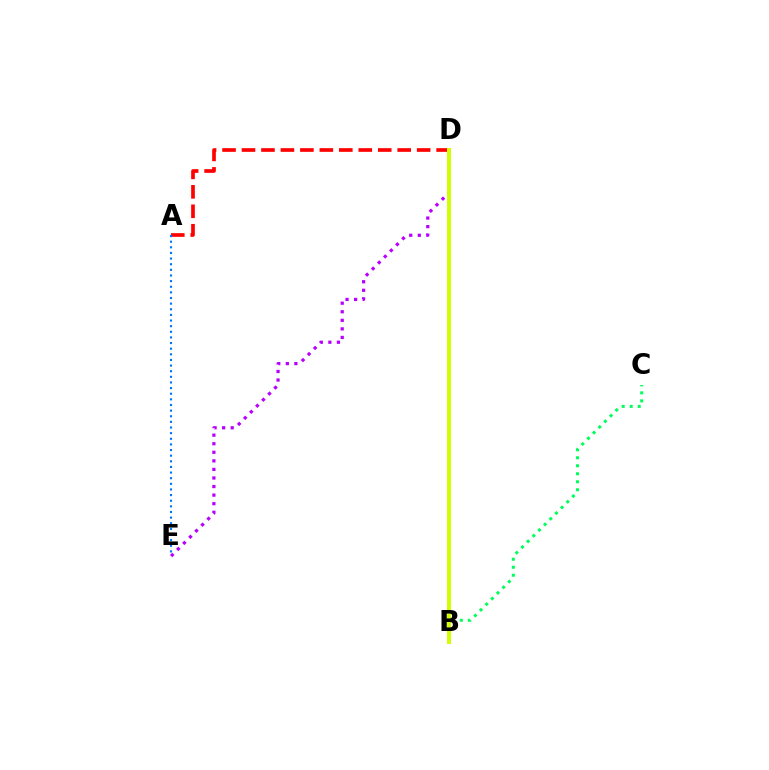{('D', 'E'): [{'color': '#b900ff', 'line_style': 'dotted', 'thickness': 2.33}], ('B', 'C'): [{'color': '#00ff5c', 'line_style': 'dotted', 'thickness': 2.17}], ('A', 'D'): [{'color': '#ff0000', 'line_style': 'dashed', 'thickness': 2.64}], ('B', 'D'): [{'color': '#d1ff00', 'line_style': 'solid', 'thickness': 2.84}], ('A', 'E'): [{'color': '#0074ff', 'line_style': 'dotted', 'thickness': 1.53}]}